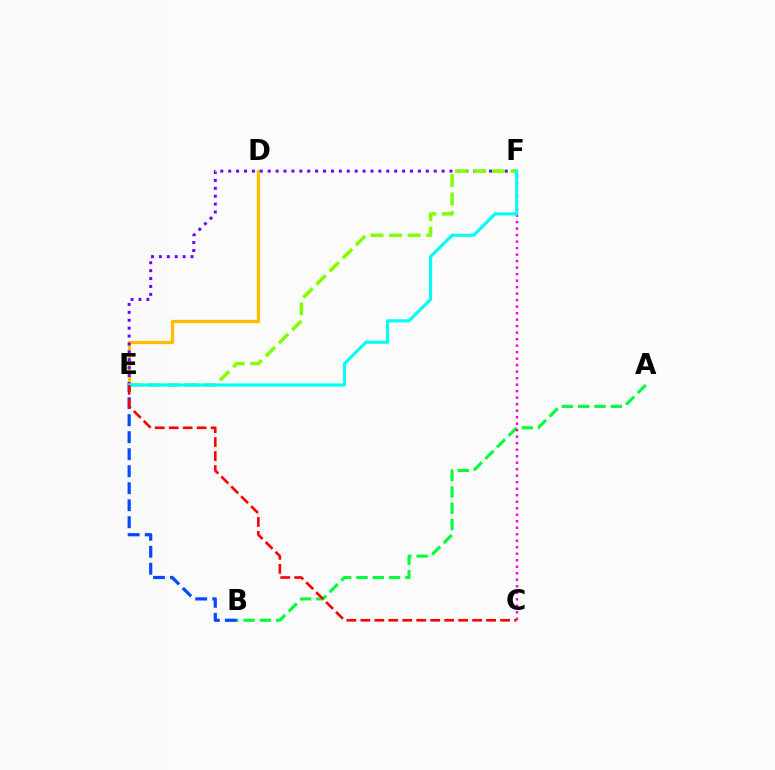{('D', 'E'): [{'color': '#ffbd00', 'line_style': 'solid', 'thickness': 2.36}], ('E', 'F'): [{'color': '#7200ff', 'line_style': 'dotted', 'thickness': 2.15}, {'color': '#84ff00', 'line_style': 'dashed', 'thickness': 2.52}, {'color': '#00fff6', 'line_style': 'solid', 'thickness': 2.25}], ('A', 'B'): [{'color': '#00ff39', 'line_style': 'dashed', 'thickness': 2.22}], ('B', 'E'): [{'color': '#004bff', 'line_style': 'dashed', 'thickness': 2.31}], ('C', 'F'): [{'color': '#ff00cf', 'line_style': 'dotted', 'thickness': 1.77}], ('C', 'E'): [{'color': '#ff0000', 'line_style': 'dashed', 'thickness': 1.9}]}